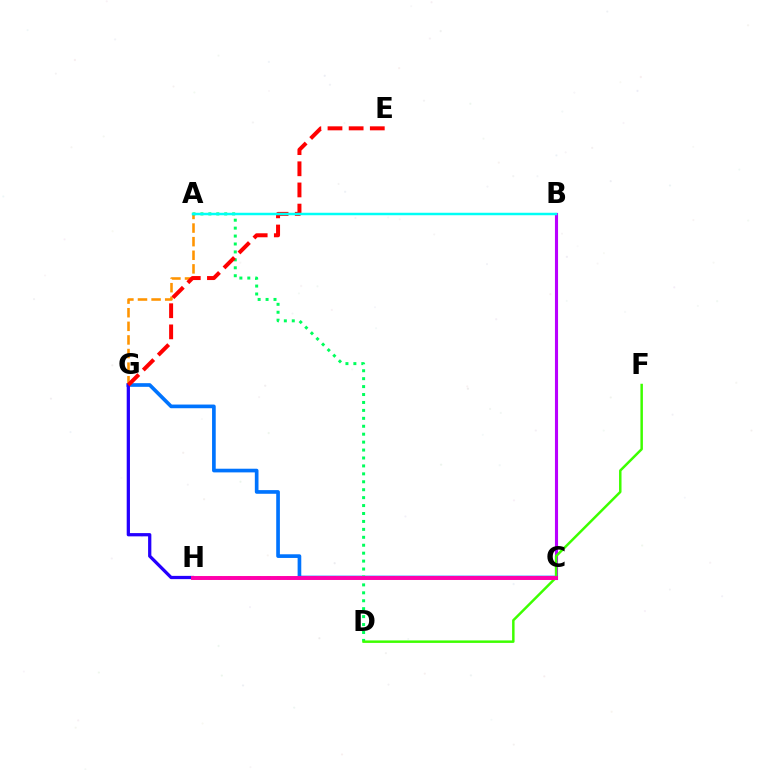{('A', 'G'): [{'color': '#ff9400', 'line_style': 'dashed', 'thickness': 1.85}], ('B', 'C'): [{'color': '#b900ff', 'line_style': 'solid', 'thickness': 2.24}], ('C', 'G'): [{'color': '#0074ff', 'line_style': 'solid', 'thickness': 2.64}], ('A', 'D'): [{'color': '#00ff5c', 'line_style': 'dotted', 'thickness': 2.16}], ('D', 'F'): [{'color': '#3dff00', 'line_style': 'solid', 'thickness': 1.78}], ('G', 'H'): [{'color': '#2500ff', 'line_style': 'solid', 'thickness': 2.34}], ('E', 'G'): [{'color': '#ff0000', 'line_style': 'dashed', 'thickness': 2.87}], ('A', 'B'): [{'color': '#00fff6', 'line_style': 'solid', 'thickness': 1.78}], ('C', 'H'): [{'color': '#d1ff00', 'line_style': 'dotted', 'thickness': 2.67}, {'color': '#ff00ac', 'line_style': 'solid', 'thickness': 2.84}]}